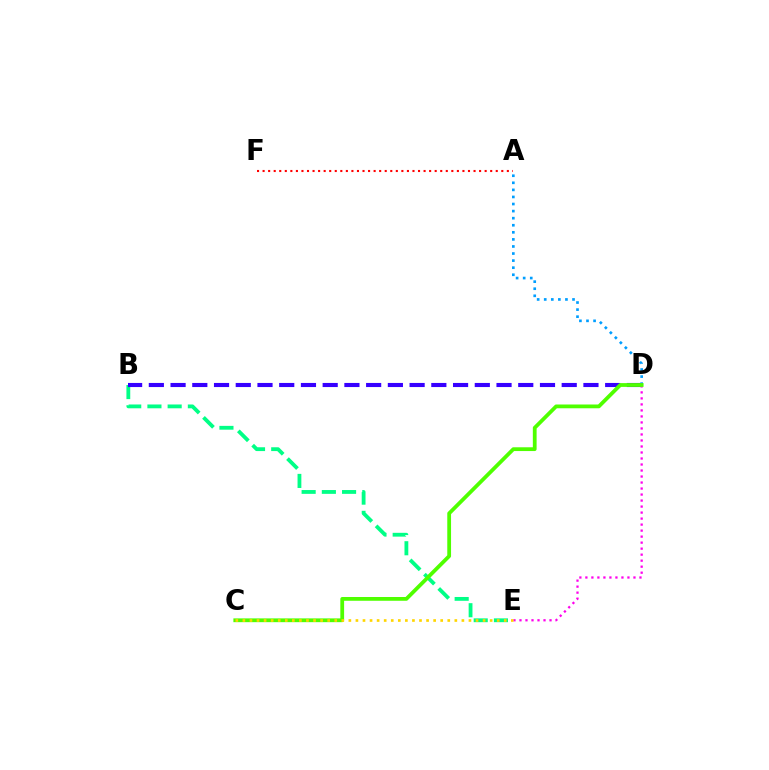{('A', 'F'): [{'color': '#ff0000', 'line_style': 'dotted', 'thickness': 1.51}], ('B', 'E'): [{'color': '#00ff86', 'line_style': 'dashed', 'thickness': 2.75}], ('B', 'D'): [{'color': '#3700ff', 'line_style': 'dashed', 'thickness': 2.95}], ('D', 'E'): [{'color': '#ff00ed', 'line_style': 'dotted', 'thickness': 1.63}], ('A', 'D'): [{'color': '#009eff', 'line_style': 'dotted', 'thickness': 1.92}], ('C', 'D'): [{'color': '#4fff00', 'line_style': 'solid', 'thickness': 2.72}], ('C', 'E'): [{'color': '#ffd500', 'line_style': 'dotted', 'thickness': 1.92}]}